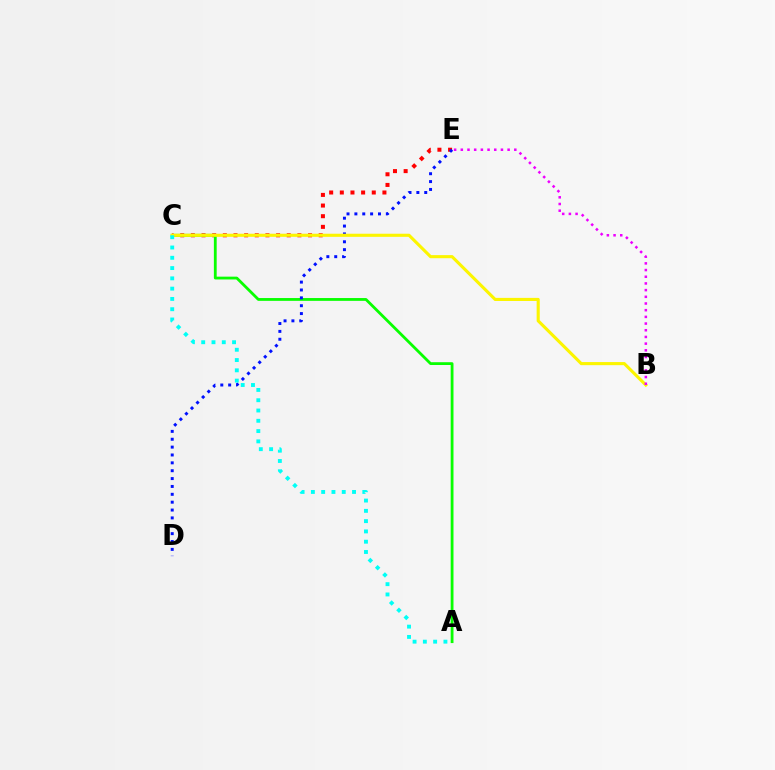{('C', 'E'): [{'color': '#ff0000', 'line_style': 'dotted', 'thickness': 2.89}], ('A', 'C'): [{'color': '#08ff00', 'line_style': 'solid', 'thickness': 2.02}, {'color': '#00fff6', 'line_style': 'dotted', 'thickness': 2.79}], ('D', 'E'): [{'color': '#0010ff', 'line_style': 'dotted', 'thickness': 2.14}], ('B', 'C'): [{'color': '#fcf500', 'line_style': 'solid', 'thickness': 2.24}], ('B', 'E'): [{'color': '#ee00ff', 'line_style': 'dotted', 'thickness': 1.82}]}